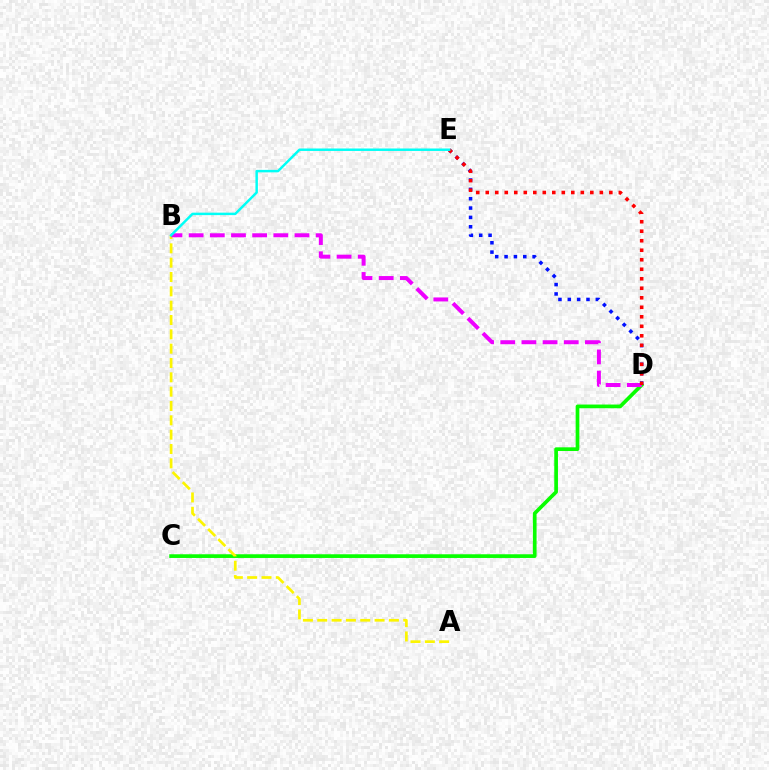{('C', 'D'): [{'color': '#08ff00', 'line_style': 'solid', 'thickness': 2.66}], ('D', 'E'): [{'color': '#0010ff', 'line_style': 'dotted', 'thickness': 2.54}, {'color': '#ff0000', 'line_style': 'dotted', 'thickness': 2.58}], ('A', 'B'): [{'color': '#fcf500', 'line_style': 'dashed', 'thickness': 1.95}], ('B', 'D'): [{'color': '#ee00ff', 'line_style': 'dashed', 'thickness': 2.88}], ('B', 'E'): [{'color': '#00fff6', 'line_style': 'solid', 'thickness': 1.77}]}